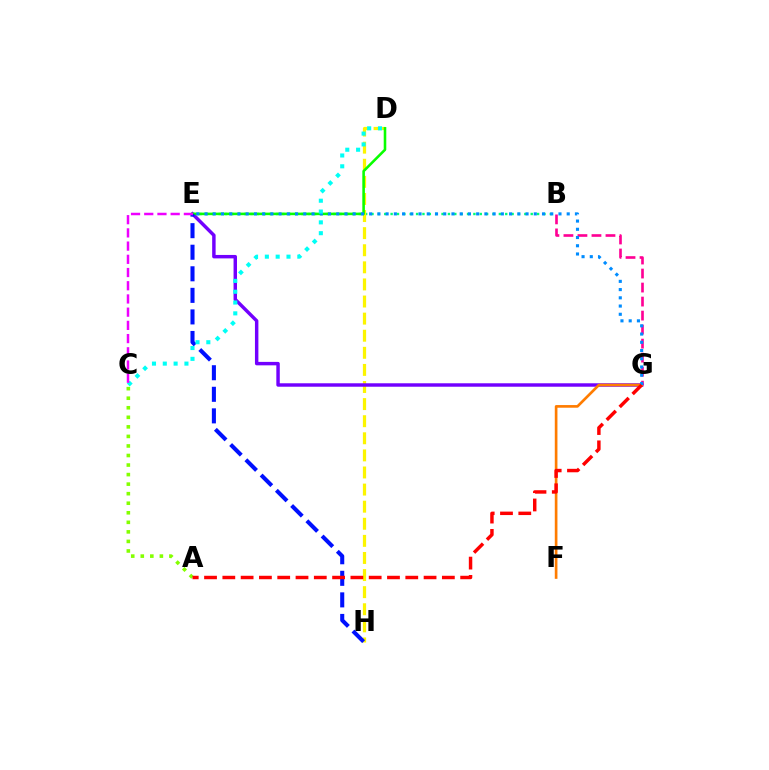{('B', 'G'): [{'color': '#ff0094', 'line_style': 'dashed', 'thickness': 1.9}], ('B', 'E'): [{'color': '#00ff74', 'line_style': 'dotted', 'thickness': 1.73}], ('D', 'H'): [{'color': '#fcf500', 'line_style': 'dashed', 'thickness': 2.32}], ('E', 'G'): [{'color': '#7200ff', 'line_style': 'solid', 'thickness': 2.48}, {'color': '#008cff', 'line_style': 'dotted', 'thickness': 2.24}], ('F', 'G'): [{'color': '#ff7c00', 'line_style': 'solid', 'thickness': 1.92}], ('D', 'E'): [{'color': '#08ff00', 'line_style': 'solid', 'thickness': 1.85}], ('E', 'H'): [{'color': '#0010ff', 'line_style': 'dashed', 'thickness': 2.93}], ('A', 'C'): [{'color': '#84ff00', 'line_style': 'dotted', 'thickness': 2.59}], ('C', 'D'): [{'color': '#00fff6', 'line_style': 'dotted', 'thickness': 2.94}], ('A', 'G'): [{'color': '#ff0000', 'line_style': 'dashed', 'thickness': 2.49}], ('C', 'E'): [{'color': '#ee00ff', 'line_style': 'dashed', 'thickness': 1.79}]}